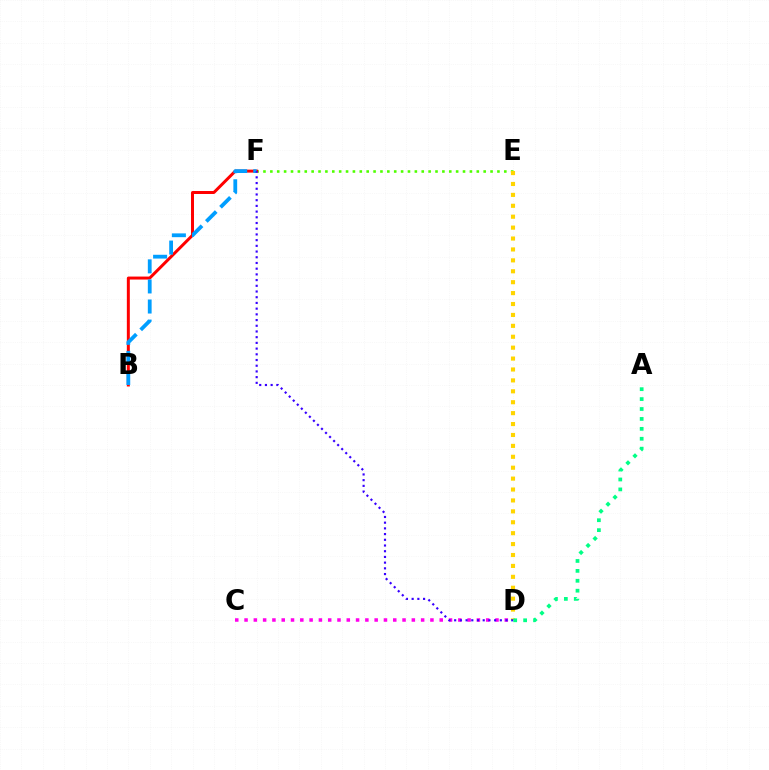{('E', 'F'): [{'color': '#4fff00', 'line_style': 'dotted', 'thickness': 1.87}], ('D', 'E'): [{'color': '#ffd500', 'line_style': 'dotted', 'thickness': 2.96}], ('C', 'D'): [{'color': '#ff00ed', 'line_style': 'dotted', 'thickness': 2.53}], ('B', 'F'): [{'color': '#ff0000', 'line_style': 'solid', 'thickness': 2.15}, {'color': '#009eff', 'line_style': 'dashed', 'thickness': 2.73}], ('D', 'F'): [{'color': '#3700ff', 'line_style': 'dotted', 'thickness': 1.55}], ('A', 'D'): [{'color': '#00ff86', 'line_style': 'dotted', 'thickness': 2.69}]}